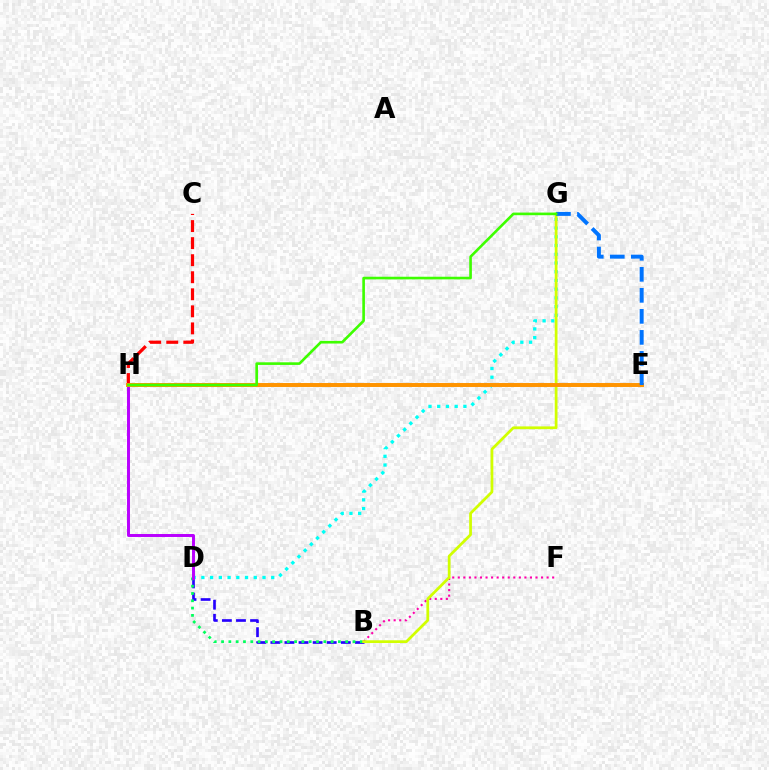{('B', 'F'): [{'color': '#ff00ac', 'line_style': 'dotted', 'thickness': 1.51}], ('C', 'H'): [{'color': '#ff0000', 'line_style': 'dashed', 'thickness': 2.32}], ('B', 'D'): [{'color': '#2500ff', 'line_style': 'dashed', 'thickness': 1.91}, {'color': '#00ff5c', 'line_style': 'dotted', 'thickness': 1.98}], ('D', 'G'): [{'color': '#00fff6', 'line_style': 'dotted', 'thickness': 2.37}], ('B', 'G'): [{'color': '#d1ff00', 'line_style': 'solid', 'thickness': 1.98}], ('D', 'H'): [{'color': '#b900ff', 'line_style': 'solid', 'thickness': 2.13}], ('E', 'H'): [{'color': '#ff9400', 'line_style': 'solid', 'thickness': 2.85}], ('E', 'G'): [{'color': '#0074ff', 'line_style': 'dashed', 'thickness': 2.86}], ('G', 'H'): [{'color': '#3dff00', 'line_style': 'solid', 'thickness': 1.89}]}